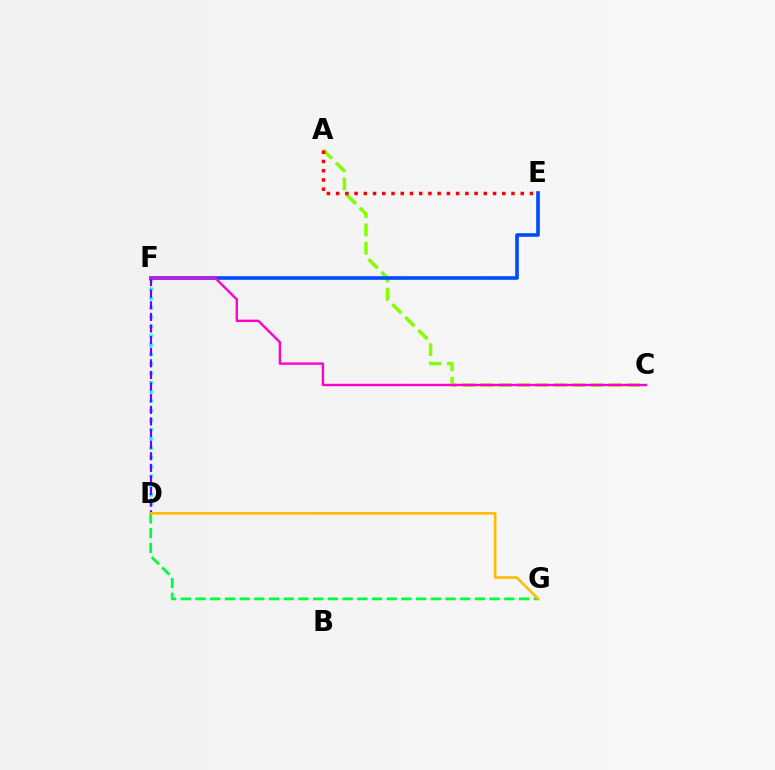{('D', 'F'): [{'color': '#00fff6', 'line_style': 'dotted', 'thickness': 2.54}, {'color': '#7200ff', 'line_style': 'dashed', 'thickness': 1.58}], ('D', 'G'): [{'color': '#00ff39', 'line_style': 'dashed', 'thickness': 2.0}, {'color': '#ffbd00', 'line_style': 'solid', 'thickness': 1.91}], ('A', 'C'): [{'color': '#84ff00', 'line_style': 'dashed', 'thickness': 2.49}], ('E', 'F'): [{'color': '#004bff', 'line_style': 'solid', 'thickness': 2.62}], ('C', 'F'): [{'color': '#ff00cf', 'line_style': 'solid', 'thickness': 1.72}], ('A', 'E'): [{'color': '#ff0000', 'line_style': 'dotted', 'thickness': 2.51}]}